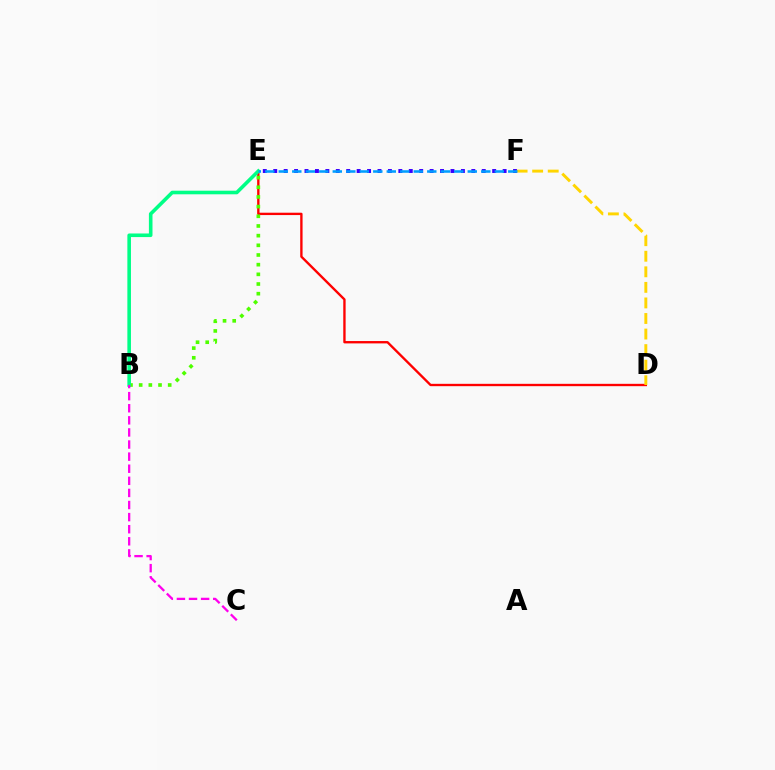{('E', 'F'): [{'color': '#3700ff', 'line_style': 'dotted', 'thickness': 2.83}, {'color': '#009eff', 'line_style': 'dashed', 'thickness': 1.83}], ('D', 'E'): [{'color': '#ff0000', 'line_style': 'solid', 'thickness': 1.69}], ('B', 'E'): [{'color': '#4fff00', 'line_style': 'dotted', 'thickness': 2.63}, {'color': '#00ff86', 'line_style': 'solid', 'thickness': 2.59}], ('D', 'F'): [{'color': '#ffd500', 'line_style': 'dashed', 'thickness': 2.11}], ('B', 'C'): [{'color': '#ff00ed', 'line_style': 'dashed', 'thickness': 1.64}]}